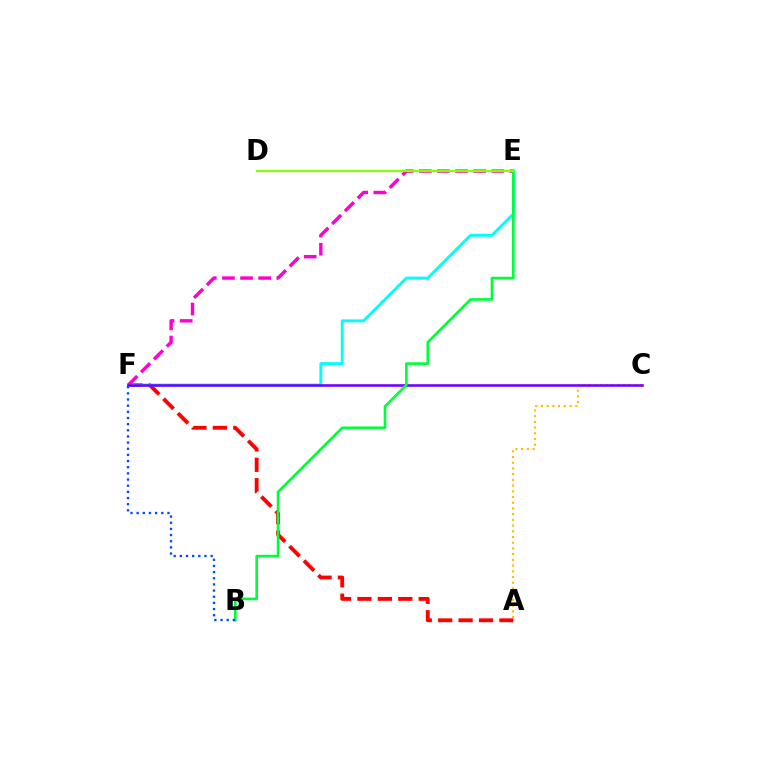{('A', 'F'): [{'color': '#ff0000', 'line_style': 'dashed', 'thickness': 2.77}], ('E', 'F'): [{'color': '#00fff6', 'line_style': 'solid', 'thickness': 2.1}, {'color': '#ff00cf', 'line_style': 'dashed', 'thickness': 2.46}], ('A', 'C'): [{'color': '#ffbd00', 'line_style': 'dotted', 'thickness': 1.55}], ('C', 'F'): [{'color': '#7200ff', 'line_style': 'solid', 'thickness': 1.87}], ('B', 'E'): [{'color': '#00ff39', 'line_style': 'solid', 'thickness': 1.9}], ('B', 'F'): [{'color': '#004bff', 'line_style': 'dotted', 'thickness': 1.67}], ('D', 'E'): [{'color': '#84ff00', 'line_style': 'solid', 'thickness': 1.62}]}